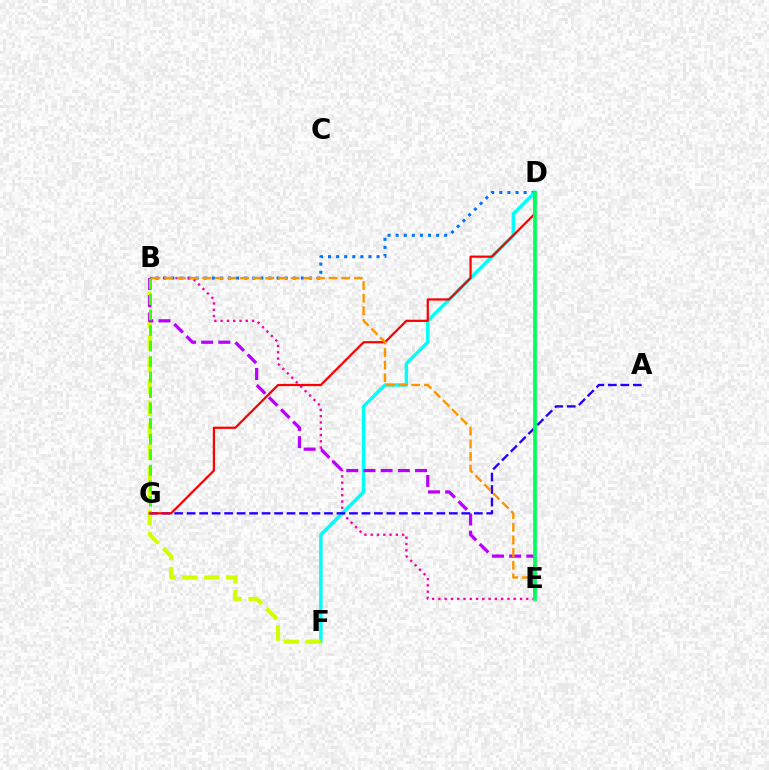{('B', 'D'): [{'color': '#0074ff', 'line_style': 'dotted', 'thickness': 2.2}], ('B', 'E'): [{'color': '#ff00ac', 'line_style': 'dotted', 'thickness': 1.71}, {'color': '#b900ff', 'line_style': 'dashed', 'thickness': 2.33}, {'color': '#ff9400', 'line_style': 'dashed', 'thickness': 1.72}], ('D', 'F'): [{'color': '#00fff6', 'line_style': 'solid', 'thickness': 2.48}], ('B', 'F'): [{'color': '#d1ff00', 'line_style': 'dashed', 'thickness': 2.97}], ('A', 'G'): [{'color': '#2500ff', 'line_style': 'dashed', 'thickness': 1.7}], ('B', 'G'): [{'color': '#3dff00', 'line_style': 'dashed', 'thickness': 2.11}], ('D', 'G'): [{'color': '#ff0000', 'line_style': 'solid', 'thickness': 1.61}], ('D', 'E'): [{'color': '#00ff5c', 'line_style': 'solid', 'thickness': 2.67}]}